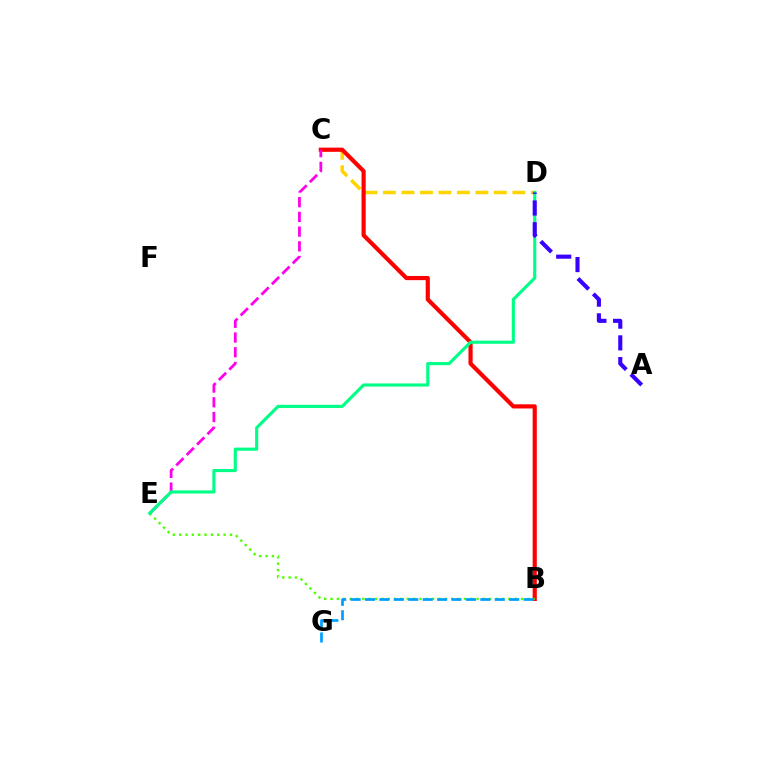{('C', 'D'): [{'color': '#ffd500', 'line_style': 'dashed', 'thickness': 2.51}], ('B', 'C'): [{'color': '#ff0000', 'line_style': 'solid', 'thickness': 3.0}], ('C', 'E'): [{'color': '#ff00ed', 'line_style': 'dashed', 'thickness': 2.0}], ('B', 'E'): [{'color': '#4fff00', 'line_style': 'dotted', 'thickness': 1.73}], ('B', 'G'): [{'color': '#009eff', 'line_style': 'dashed', 'thickness': 1.96}], ('D', 'E'): [{'color': '#00ff86', 'line_style': 'solid', 'thickness': 2.25}], ('A', 'D'): [{'color': '#3700ff', 'line_style': 'dashed', 'thickness': 2.95}]}